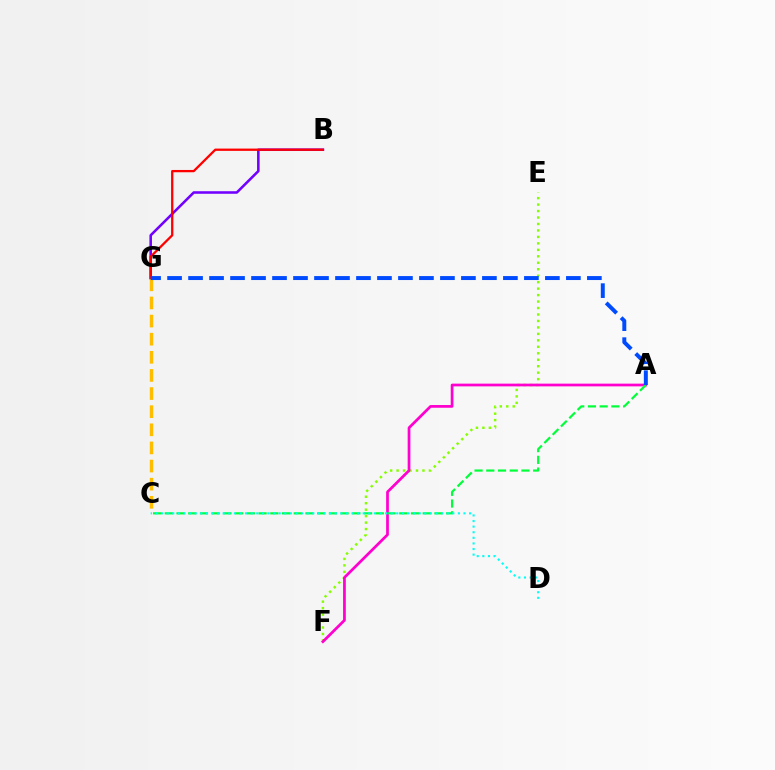{('E', 'F'): [{'color': '#84ff00', 'line_style': 'dotted', 'thickness': 1.76}], ('B', 'G'): [{'color': '#7200ff', 'line_style': 'solid', 'thickness': 1.85}, {'color': '#ff0000', 'line_style': 'solid', 'thickness': 1.65}], ('A', 'F'): [{'color': '#ff00cf', 'line_style': 'solid', 'thickness': 1.97}], ('C', 'G'): [{'color': '#ffbd00', 'line_style': 'dashed', 'thickness': 2.46}], ('A', 'C'): [{'color': '#00ff39', 'line_style': 'dashed', 'thickness': 1.59}], ('A', 'G'): [{'color': '#004bff', 'line_style': 'dashed', 'thickness': 2.85}], ('C', 'D'): [{'color': '#00fff6', 'line_style': 'dotted', 'thickness': 1.52}]}